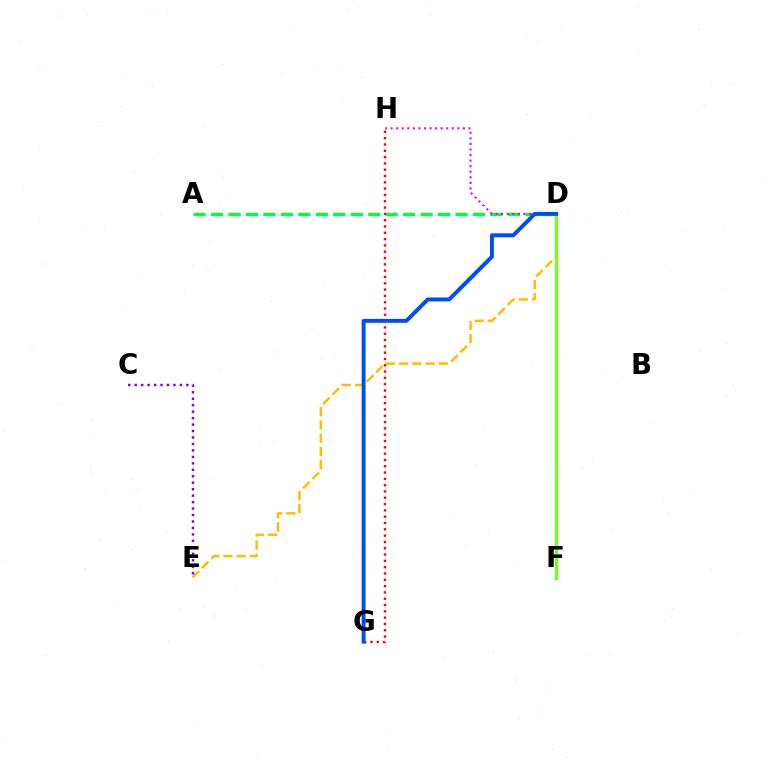{('A', 'D'): [{'color': '#00ff39', 'line_style': 'dashed', 'thickness': 2.37}], ('D', 'E'): [{'color': '#ffbd00', 'line_style': 'dashed', 'thickness': 1.8}], ('D', 'H'): [{'color': '#ff00cf', 'line_style': 'dotted', 'thickness': 1.51}], ('C', 'E'): [{'color': '#7200ff', 'line_style': 'dotted', 'thickness': 1.76}], ('G', 'H'): [{'color': '#ff0000', 'line_style': 'dotted', 'thickness': 1.71}], ('D', 'F'): [{'color': '#00fff6', 'line_style': 'solid', 'thickness': 2.33}, {'color': '#84ff00', 'line_style': 'solid', 'thickness': 1.93}], ('D', 'G'): [{'color': '#004bff', 'line_style': 'solid', 'thickness': 2.82}]}